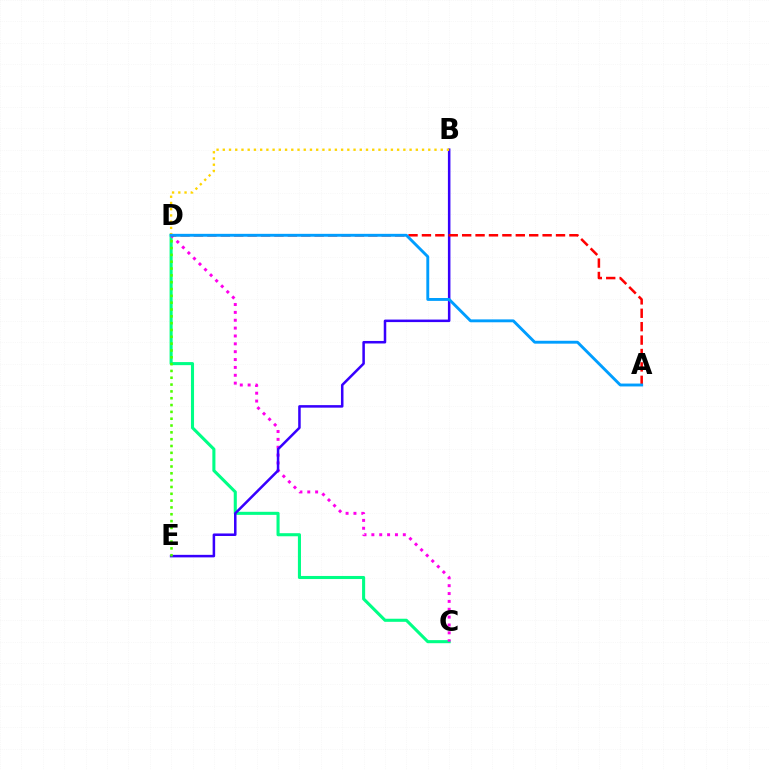{('C', 'D'): [{'color': '#00ff86', 'line_style': 'solid', 'thickness': 2.21}, {'color': '#ff00ed', 'line_style': 'dotted', 'thickness': 2.14}], ('B', 'E'): [{'color': '#3700ff', 'line_style': 'solid', 'thickness': 1.82}], ('D', 'E'): [{'color': '#4fff00', 'line_style': 'dotted', 'thickness': 1.85}], ('B', 'D'): [{'color': '#ffd500', 'line_style': 'dotted', 'thickness': 1.69}], ('A', 'D'): [{'color': '#ff0000', 'line_style': 'dashed', 'thickness': 1.82}, {'color': '#009eff', 'line_style': 'solid', 'thickness': 2.08}]}